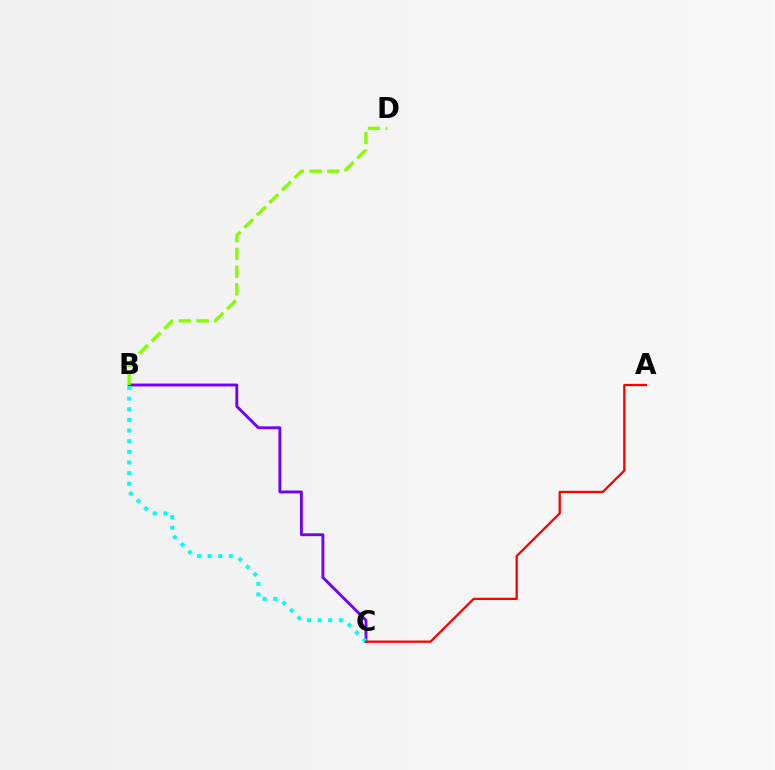{('B', 'C'): [{'color': '#7200ff', 'line_style': 'solid', 'thickness': 2.06}, {'color': '#00fff6', 'line_style': 'dotted', 'thickness': 2.89}], ('B', 'D'): [{'color': '#84ff00', 'line_style': 'dashed', 'thickness': 2.41}], ('A', 'C'): [{'color': '#ff0000', 'line_style': 'solid', 'thickness': 1.64}]}